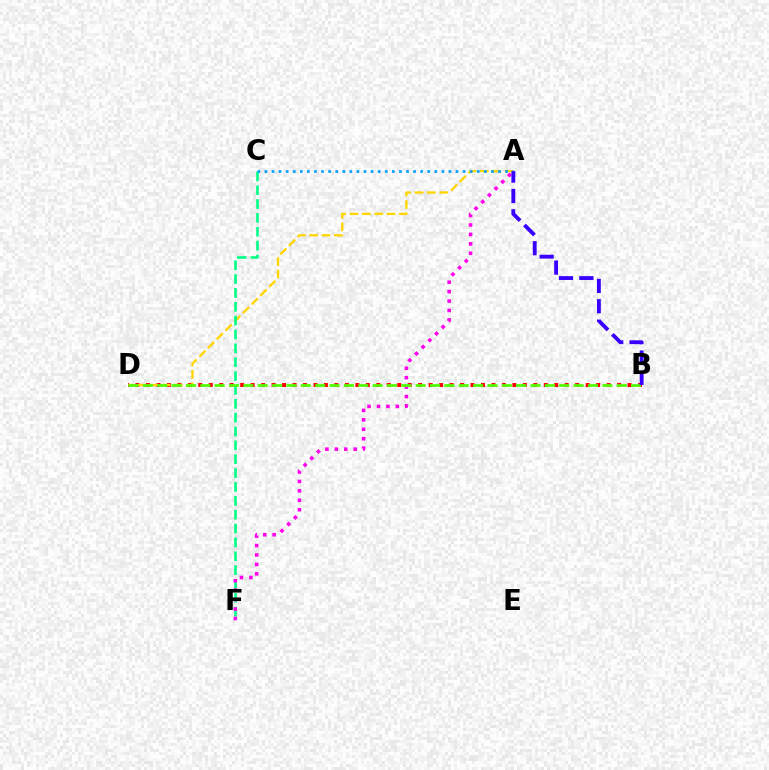{('B', 'D'): [{'color': '#ff0000', 'line_style': 'dotted', 'thickness': 2.84}, {'color': '#4fff00', 'line_style': 'dashed', 'thickness': 1.95}], ('A', 'D'): [{'color': '#ffd500', 'line_style': 'dashed', 'thickness': 1.68}], ('C', 'F'): [{'color': '#00ff86', 'line_style': 'dashed', 'thickness': 1.88}], ('A', 'F'): [{'color': '#ff00ed', 'line_style': 'dotted', 'thickness': 2.56}], ('A', 'C'): [{'color': '#009eff', 'line_style': 'dotted', 'thickness': 1.92}], ('A', 'B'): [{'color': '#3700ff', 'line_style': 'dashed', 'thickness': 2.77}]}